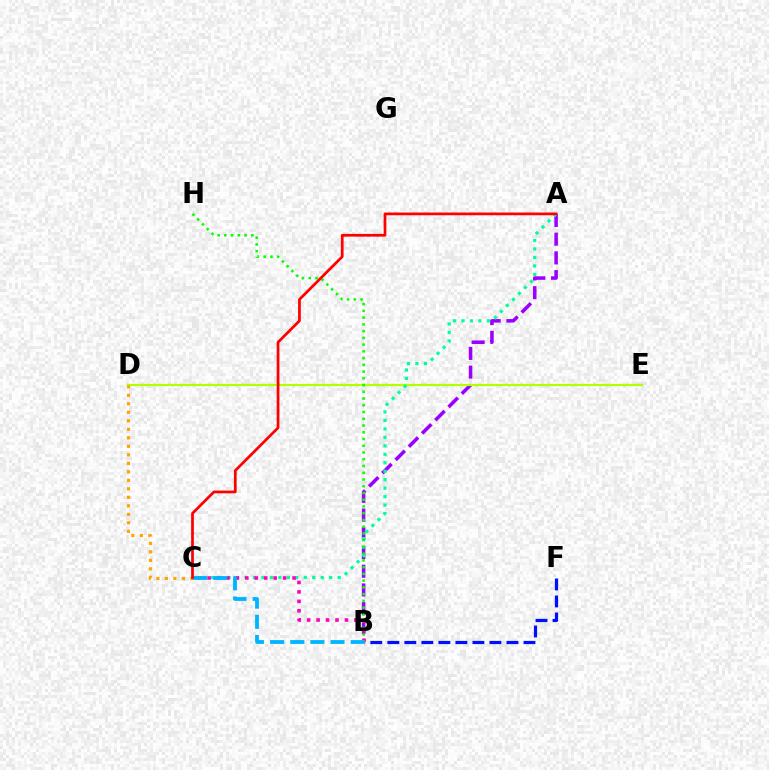{('A', 'B'): [{'color': '#9b00ff', 'line_style': 'dashed', 'thickness': 2.54}], ('B', 'F'): [{'color': '#0010ff', 'line_style': 'dashed', 'thickness': 2.31}], ('D', 'E'): [{'color': '#b3ff00', 'line_style': 'solid', 'thickness': 1.57}], ('A', 'C'): [{'color': '#00ff9d', 'line_style': 'dotted', 'thickness': 2.3}, {'color': '#ff0000', 'line_style': 'solid', 'thickness': 1.96}], ('B', 'C'): [{'color': '#ff00bd', 'line_style': 'dotted', 'thickness': 2.57}, {'color': '#00b5ff', 'line_style': 'dashed', 'thickness': 2.74}], ('C', 'D'): [{'color': '#ffa500', 'line_style': 'dotted', 'thickness': 2.31}], ('B', 'H'): [{'color': '#08ff00', 'line_style': 'dotted', 'thickness': 1.83}]}